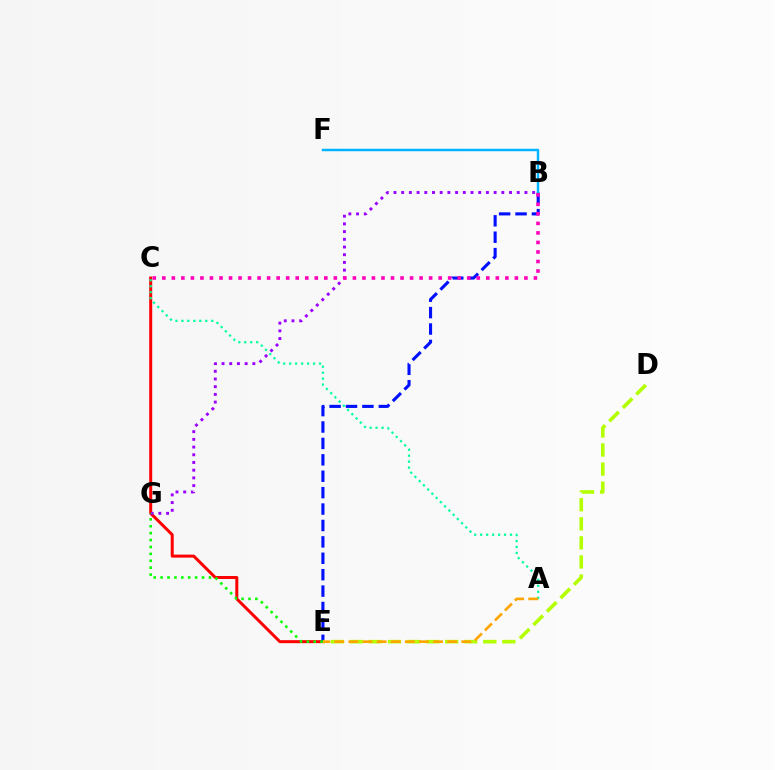{('C', 'E'): [{'color': '#ff0000', 'line_style': 'solid', 'thickness': 2.16}], ('B', 'E'): [{'color': '#0010ff', 'line_style': 'dashed', 'thickness': 2.23}], ('B', 'G'): [{'color': '#9b00ff', 'line_style': 'dotted', 'thickness': 2.09}], ('E', 'G'): [{'color': '#08ff00', 'line_style': 'dotted', 'thickness': 1.88}], ('B', 'F'): [{'color': '#00b5ff', 'line_style': 'solid', 'thickness': 1.77}], ('A', 'C'): [{'color': '#00ff9d', 'line_style': 'dotted', 'thickness': 1.62}], ('B', 'C'): [{'color': '#ff00bd', 'line_style': 'dotted', 'thickness': 2.59}], ('D', 'E'): [{'color': '#b3ff00', 'line_style': 'dashed', 'thickness': 2.59}], ('A', 'E'): [{'color': '#ffa500', 'line_style': 'dashed', 'thickness': 1.92}]}